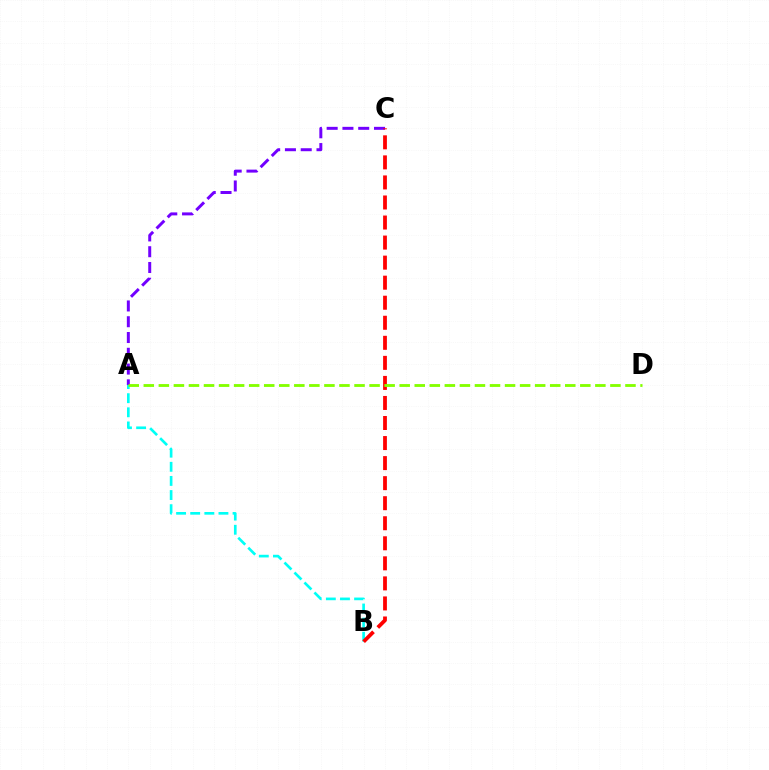{('A', 'B'): [{'color': '#00fff6', 'line_style': 'dashed', 'thickness': 1.92}], ('A', 'C'): [{'color': '#7200ff', 'line_style': 'dashed', 'thickness': 2.14}], ('B', 'C'): [{'color': '#ff0000', 'line_style': 'dashed', 'thickness': 2.72}], ('A', 'D'): [{'color': '#84ff00', 'line_style': 'dashed', 'thickness': 2.04}]}